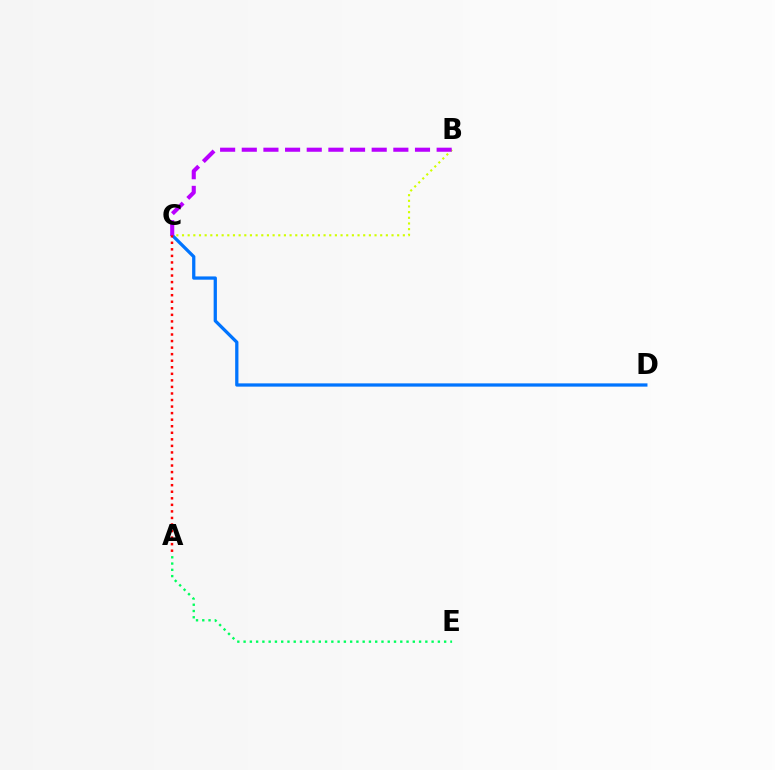{('B', 'C'): [{'color': '#d1ff00', 'line_style': 'dotted', 'thickness': 1.54}, {'color': '#b900ff', 'line_style': 'dashed', 'thickness': 2.94}], ('C', 'D'): [{'color': '#0074ff', 'line_style': 'solid', 'thickness': 2.35}], ('A', 'E'): [{'color': '#00ff5c', 'line_style': 'dotted', 'thickness': 1.7}], ('A', 'C'): [{'color': '#ff0000', 'line_style': 'dotted', 'thickness': 1.78}]}